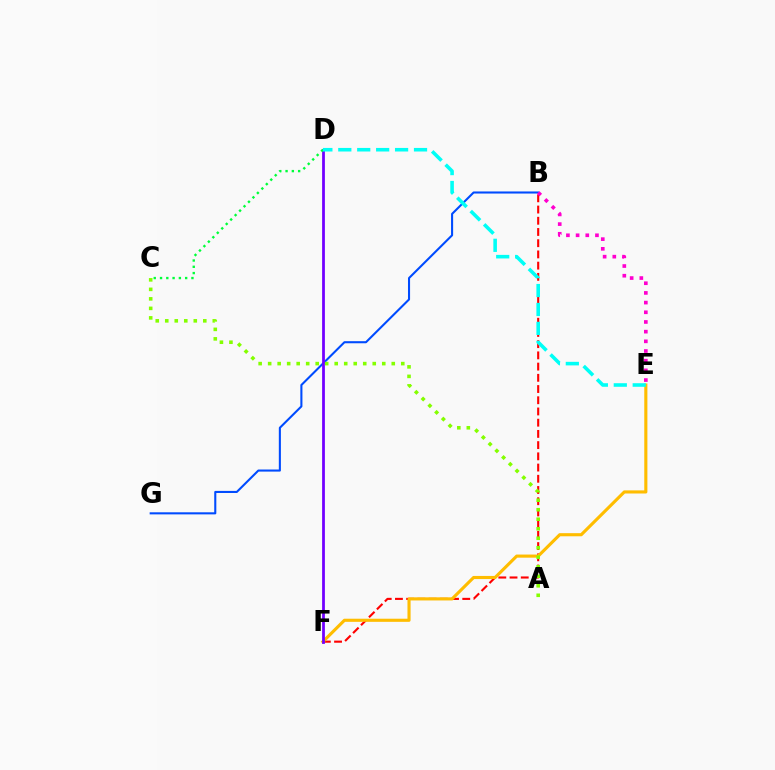{('B', 'F'): [{'color': '#ff0000', 'line_style': 'dashed', 'thickness': 1.52}], ('E', 'F'): [{'color': '#ffbd00', 'line_style': 'solid', 'thickness': 2.25}], ('B', 'G'): [{'color': '#004bff', 'line_style': 'solid', 'thickness': 1.5}], ('D', 'F'): [{'color': '#7200ff', 'line_style': 'solid', 'thickness': 2.0}], ('A', 'C'): [{'color': '#84ff00', 'line_style': 'dotted', 'thickness': 2.58}], ('C', 'D'): [{'color': '#00ff39', 'line_style': 'dotted', 'thickness': 1.71}], ('D', 'E'): [{'color': '#00fff6', 'line_style': 'dashed', 'thickness': 2.57}], ('B', 'E'): [{'color': '#ff00cf', 'line_style': 'dotted', 'thickness': 2.63}]}